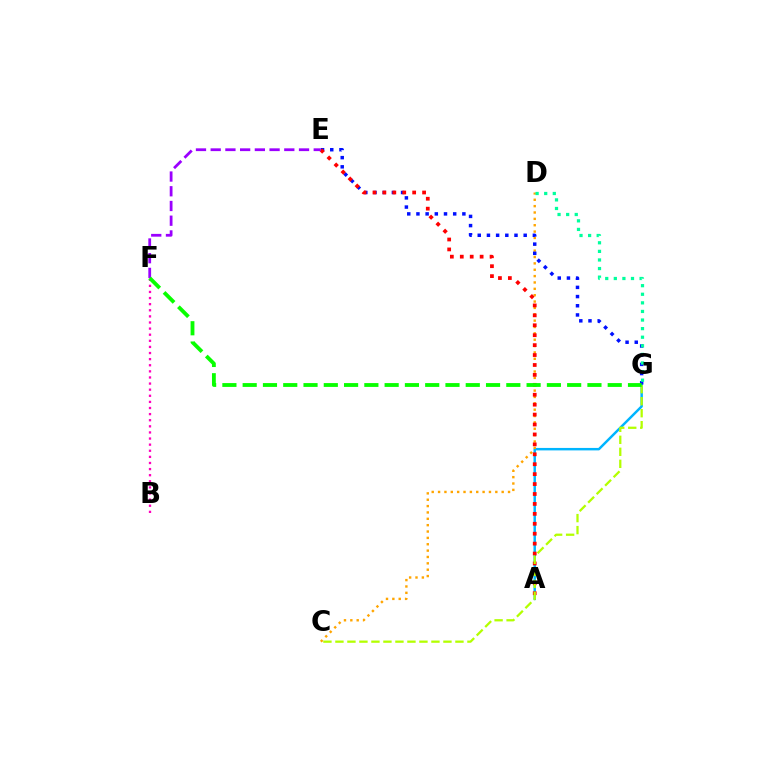{('B', 'F'): [{'color': '#ff00bd', 'line_style': 'dotted', 'thickness': 1.66}], ('A', 'G'): [{'color': '#00b5ff', 'line_style': 'solid', 'thickness': 1.77}], ('C', 'D'): [{'color': '#ffa500', 'line_style': 'dotted', 'thickness': 1.73}], ('E', 'G'): [{'color': '#0010ff', 'line_style': 'dotted', 'thickness': 2.5}], ('D', 'G'): [{'color': '#00ff9d', 'line_style': 'dotted', 'thickness': 2.33}], ('A', 'E'): [{'color': '#ff0000', 'line_style': 'dotted', 'thickness': 2.7}], ('C', 'G'): [{'color': '#b3ff00', 'line_style': 'dashed', 'thickness': 1.63}], ('E', 'F'): [{'color': '#9b00ff', 'line_style': 'dashed', 'thickness': 2.0}], ('F', 'G'): [{'color': '#08ff00', 'line_style': 'dashed', 'thickness': 2.76}]}